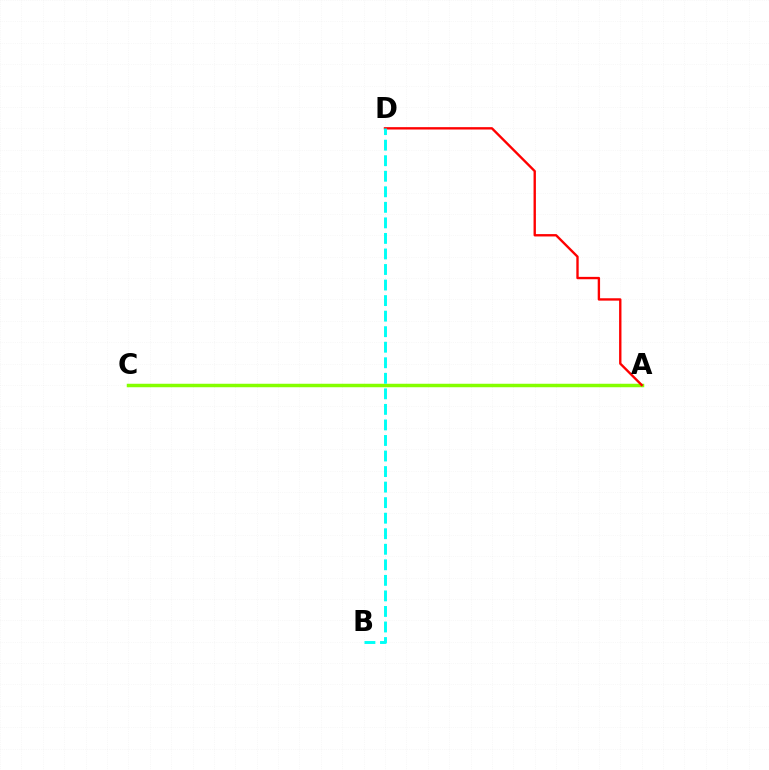{('A', 'C'): [{'color': '#7200ff', 'line_style': 'dotted', 'thickness': 2.08}, {'color': '#84ff00', 'line_style': 'solid', 'thickness': 2.51}], ('A', 'D'): [{'color': '#ff0000', 'line_style': 'solid', 'thickness': 1.7}], ('B', 'D'): [{'color': '#00fff6', 'line_style': 'dashed', 'thickness': 2.11}]}